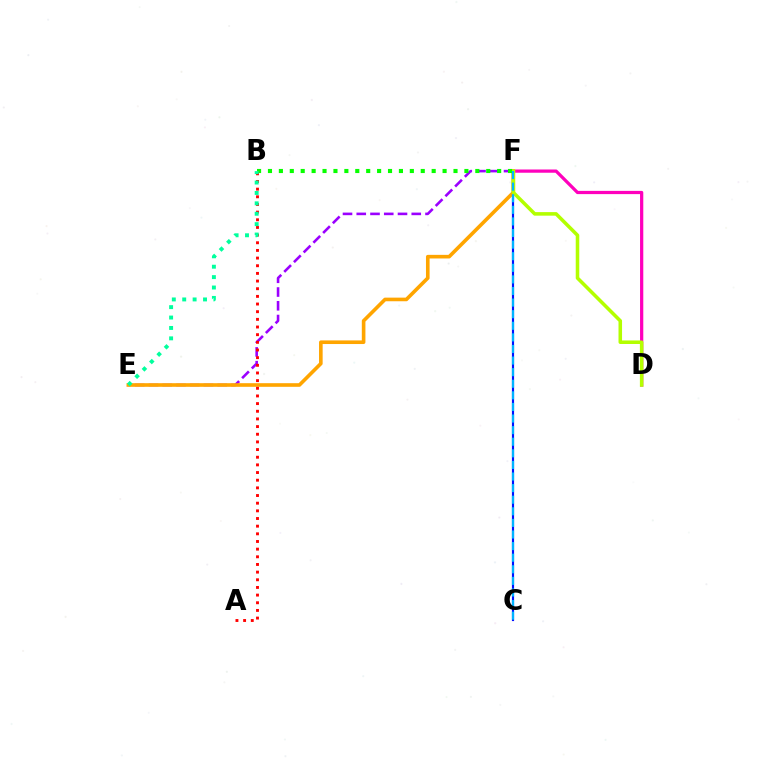{('C', 'F'): [{'color': '#0010ff', 'line_style': 'solid', 'thickness': 1.56}, {'color': '#00b5ff', 'line_style': 'dashed', 'thickness': 1.58}], ('E', 'F'): [{'color': '#9b00ff', 'line_style': 'dashed', 'thickness': 1.87}, {'color': '#ffa500', 'line_style': 'solid', 'thickness': 2.61}], ('D', 'F'): [{'color': '#ff00bd', 'line_style': 'solid', 'thickness': 2.33}, {'color': '#b3ff00', 'line_style': 'solid', 'thickness': 2.55}], ('B', 'F'): [{'color': '#08ff00', 'line_style': 'dotted', 'thickness': 2.97}], ('A', 'B'): [{'color': '#ff0000', 'line_style': 'dotted', 'thickness': 2.08}], ('B', 'E'): [{'color': '#00ff9d', 'line_style': 'dotted', 'thickness': 2.83}]}